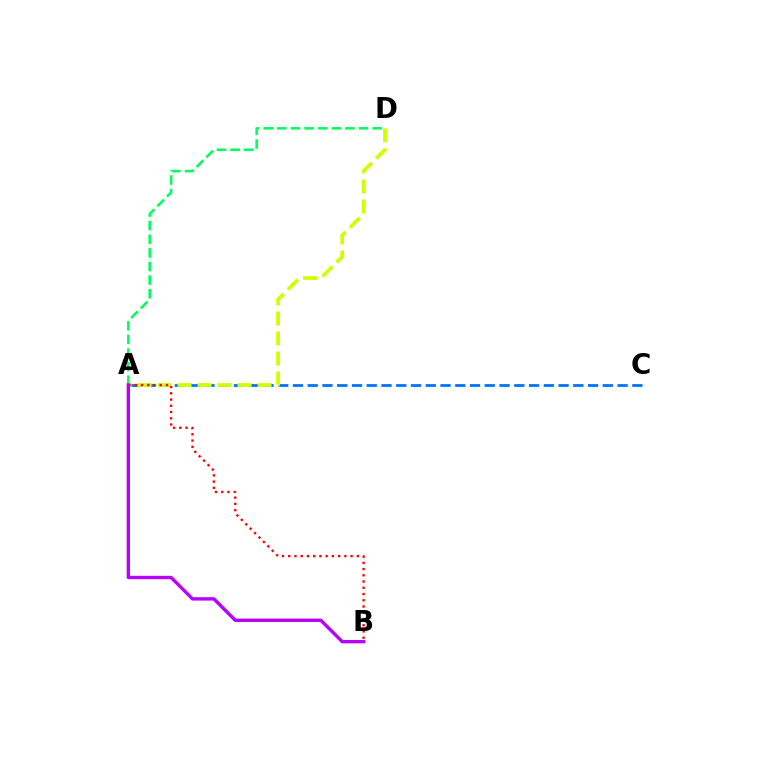{('A', 'D'): [{'color': '#00ff5c', 'line_style': 'dashed', 'thickness': 1.85}, {'color': '#d1ff00', 'line_style': 'dashed', 'thickness': 2.72}], ('A', 'C'): [{'color': '#0074ff', 'line_style': 'dashed', 'thickness': 2.0}], ('A', 'B'): [{'color': '#ff0000', 'line_style': 'dotted', 'thickness': 1.7}, {'color': '#b900ff', 'line_style': 'solid', 'thickness': 2.44}]}